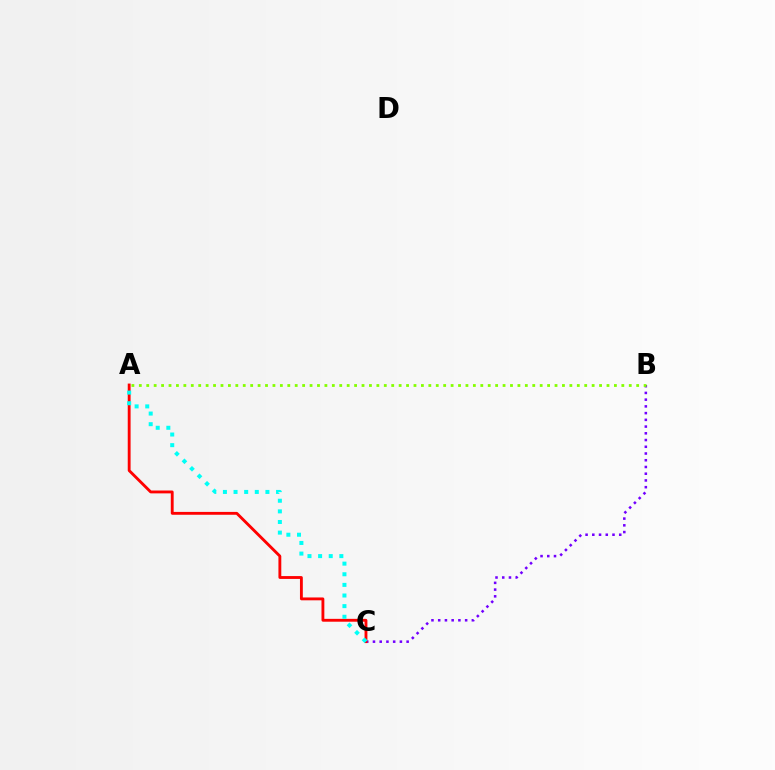{('B', 'C'): [{'color': '#7200ff', 'line_style': 'dotted', 'thickness': 1.83}], ('A', 'B'): [{'color': '#84ff00', 'line_style': 'dotted', 'thickness': 2.02}], ('A', 'C'): [{'color': '#ff0000', 'line_style': 'solid', 'thickness': 2.06}, {'color': '#00fff6', 'line_style': 'dotted', 'thickness': 2.89}]}